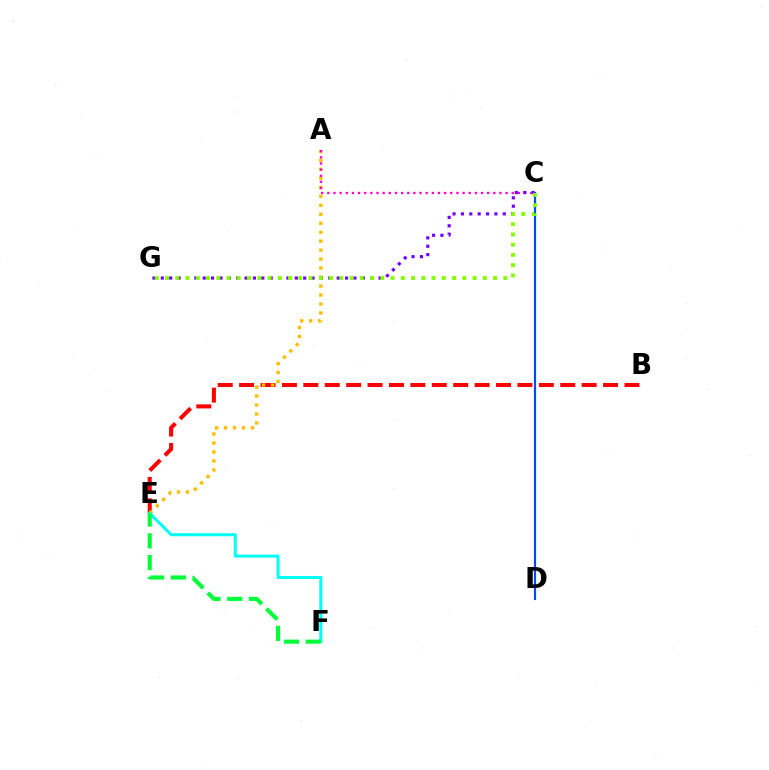{('B', 'E'): [{'color': '#ff0000', 'line_style': 'dashed', 'thickness': 2.91}], ('A', 'E'): [{'color': '#ffbd00', 'line_style': 'dotted', 'thickness': 2.44}], ('A', 'C'): [{'color': '#ff00cf', 'line_style': 'dotted', 'thickness': 1.67}], ('C', 'G'): [{'color': '#7200ff', 'line_style': 'dotted', 'thickness': 2.28}, {'color': '#84ff00', 'line_style': 'dotted', 'thickness': 2.79}], ('E', 'F'): [{'color': '#00fff6', 'line_style': 'solid', 'thickness': 2.19}, {'color': '#00ff39', 'line_style': 'dashed', 'thickness': 2.96}], ('C', 'D'): [{'color': '#004bff', 'line_style': 'solid', 'thickness': 1.56}]}